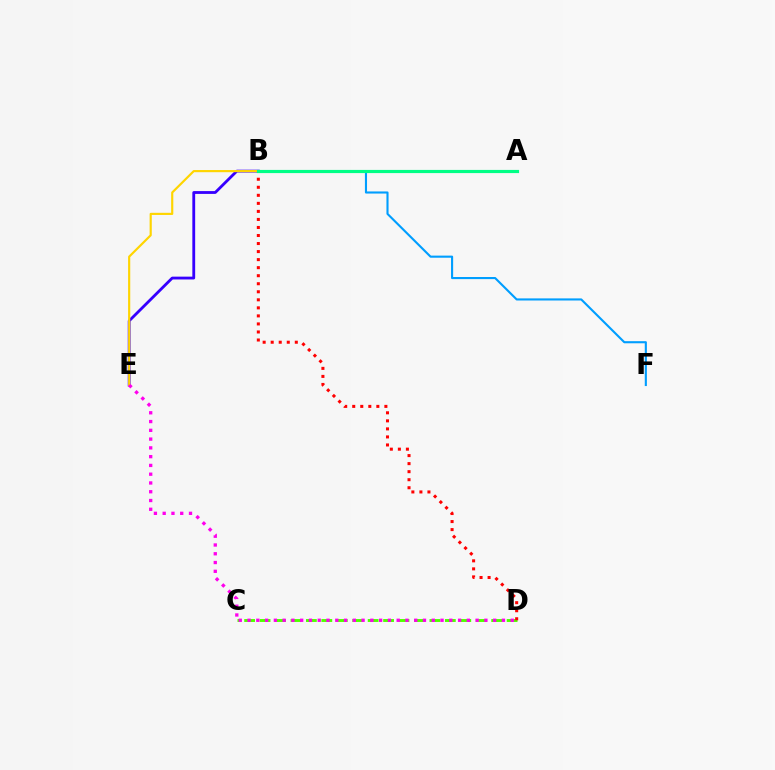{('B', 'E'): [{'color': '#3700ff', 'line_style': 'solid', 'thickness': 2.03}, {'color': '#ffd500', 'line_style': 'solid', 'thickness': 1.55}], ('B', 'F'): [{'color': '#009eff', 'line_style': 'solid', 'thickness': 1.52}], ('C', 'D'): [{'color': '#4fff00', 'line_style': 'dashed', 'thickness': 2.1}], ('B', 'D'): [{'color': '#ff0000', 'line_style': 'dotted', 'thickness': 2.18}], ('D', 'E'): [{'color': '#ff00ed', 'line_style': 'dotted', 'thickness': 2.38}], ('A', 'B'): [{'color': '#00ff86', 'line_style': 'solid', 'thickness': 2.29}]}